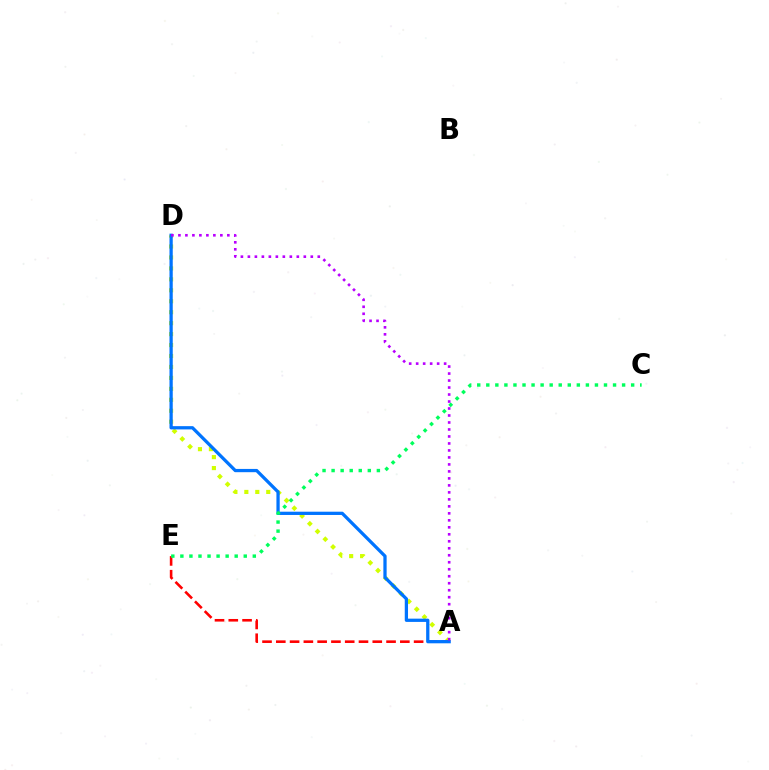{('A', 'D'): [{'color': '#d1ff00', 'line_style': 'dotted', 'thickness': 2.97}, {'color': '#0074ff', 'line_style': 'solid', 'thickness': 2.35}, {'color': '#b900ff', 'line_style': 'dotted', 'thickness': 1.9}], ('A', 'E'): [{'color': '#ff0000', 'line_style': 'dashed', 'thickness': 1.87}], ('C', 'E'): [{'color': '#00ff5c', 'line_style': 'dotted', 'thickness': 2.46}]}